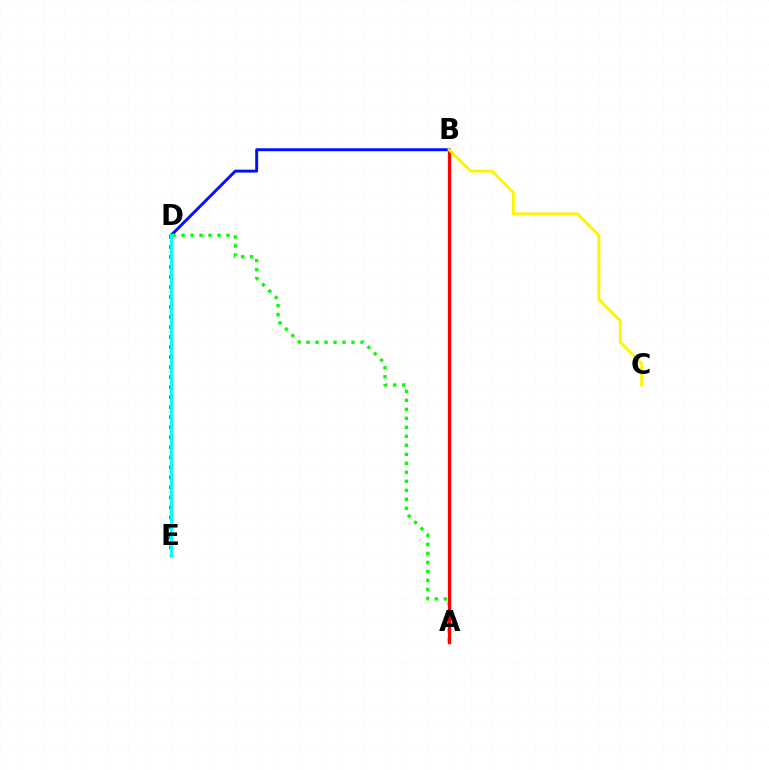{('B', 'D'): [{'color': '#0010ff', 'line_style': 'solid', 'thickness': 2.1}], ('A', 'D'): [{'color': '#08ff00', 'line_style': 'dotted', 'thickness': 2.44}], ('D', 'E'): [{'color': '#ee00ff', 'line_style': 'dotted', 'thickness': 2.72}, {'color': '#00fff6', 'line_style': 'solid', 'thickness': 2.1}], ('A', 'B'): [{'color': '#ff0000', 'line_style': 'solid', 'thickness': 2.35}], ('B', 'C'): [{'color': '#fcf500', 'line_style': 'solid', 'thickness': 2.05}]}